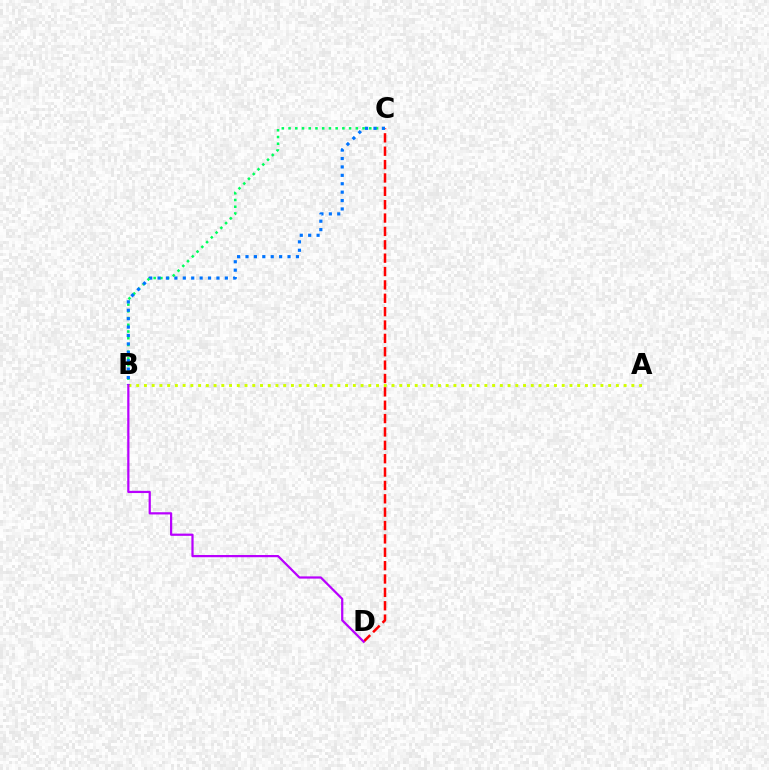{('C', 'D'): [{'color': '#ff0000', 'line_style': 'dashed', 'thickness': 1.82}], ('B', 'C'): [{'color': '#00ff5c', 'line_style': 'dotted', 'thickness': 1.83}, {'color': '#0074ff', 'line_style': 'dotted', 'thickness': 2.28}], ('A', 'B'): [{'color': '#d1ff00', 'line_style': 'dotted', 'thickness': 2.1}], ('B', 'D'): [{'color': '#b900ff', 'line_style': 'solid', 'thickness': 1.6}]}